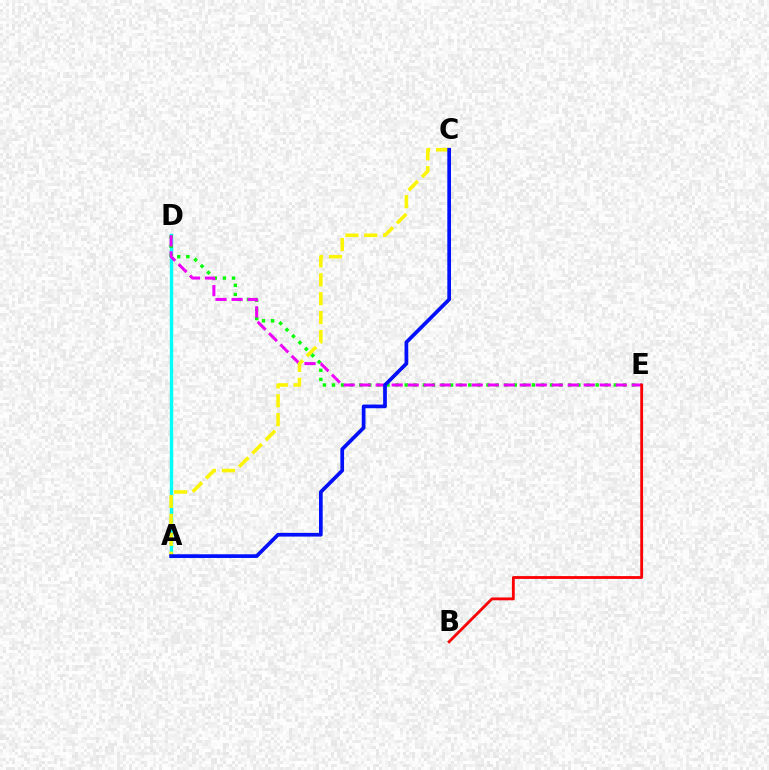{('A', 'D'): [{'color': '#00fff6', 'line_style': 'solid', 'thickness': 2.46}], ('D', 'E'): [{'color': '#08ff00', 'line_style': 'dotted', 'thickness': 2.47}, {'color': '#ee00ff', 'line_style': 'dashed', 'thickness': 2.17}], ('A', 'C'): [{'color': '#fcf500', 'line_style': 'dashed', 'thickness': 2.57}, {'color': '#0010ff', 'line_style': 'solid', 'thickness': 2.67}], ('B', 'E'): [{'color': '#ff0000', 'line_style': 'solid', 'thickness': 2.04}]}